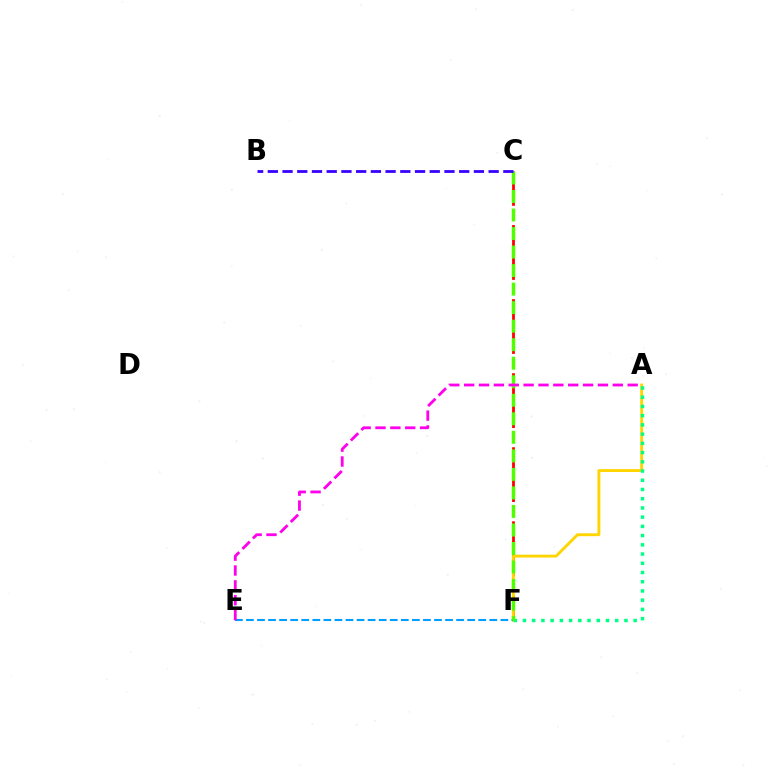{('C', 'F'): [{'color': '#ff0000', 'line_style': 'dashed', 'thickness': 2.01}, {'color': '#4fff00', 'line_style': 'dashed', 'thickness': 2.52}], ('A', 'F'): [{'color': '#ffd500', 'line_style': 'solid', 'thickness': 2.09}, {'color': '#00ff86', 'line_style': 'dotted', 'thickness': 2.51}], ('E', 'F'): [{'color': '#009eff', 'line_style': 'dashed', 'thickness': 1.5}], ('B', 'C'): [{'color': '#3700ff', 'line_style': 'dashed', 'thickness': 2.0}], ('A', 'E'): [{'color': '#ff00ed', 'line_style': 'dashed', 'thickness': 2.02}]}